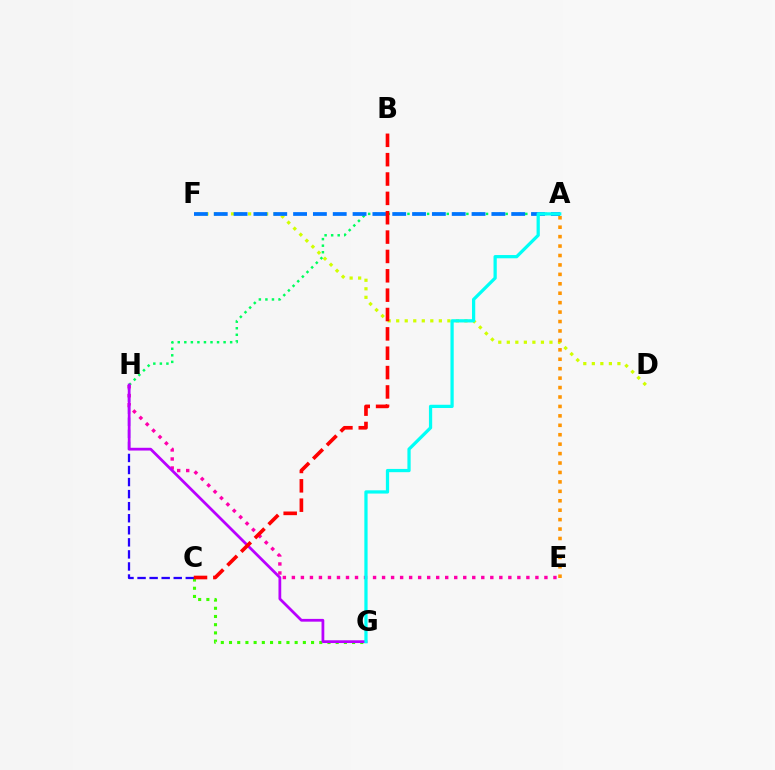{('D', 'F'): [{'color': '#d1ff00', 'line_style': 'dotted', 'thickness': 2.32}], ('C', 'G'): [{'color': '#3dff00', 'line_style': 'dotted', 'thickness': 2.23}], ('A', 'H'): [{'color': '#00ff5c', 'line_style': 'dotted', 'thickness': 1.78}], ('C', 'H'): [{'color': '#2500ff', 'line_style': 'dashed', 'thickness': 1.64}], ('E', 'H'): [{'color': '#ff00ac', 'line_style': 'dotted', 'thickness': 2.45}], ('A', 'F'): [{'color': '#0074ff', 'line_style': 'dashed', 'thickness': 2.69}], ('G', 'H'): [{'color': '#b900ff', 'line_style': 'solid', 'thickness': 1.99}], ('A', 'G'): [{'color': '#00fff6', 'line_style': 'solid', 'thickness': 2.34}], ('A', 'E'): [{'color': '#ff9400', 'line_style': 'dotted', 'thickness': 2.56}], ('B', 'C'): [{'color': '#ff0000', 'line_style': 'dashed', 'thickness': 2.63}]}